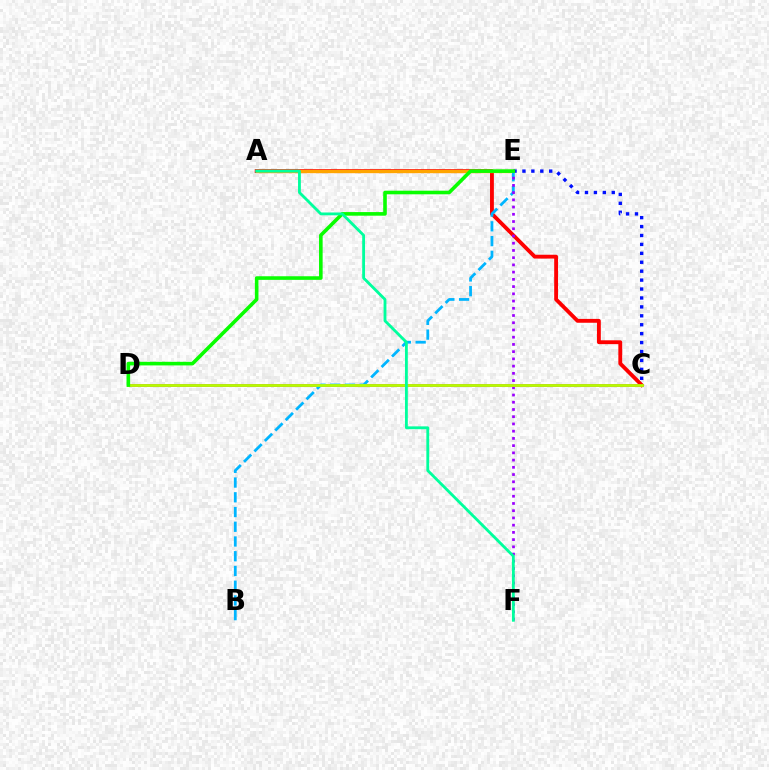{('C', 'D'): [{'color': '#ff00bd', 'line_style': 'solid', 'thickness': 2.06}, {'color': '#b3ff00', 'line_style': 'solid', 'thickness': 2.01}], ('A', 'C'): [{'color': '#ff0000', 'line_style': 'solid', 'thickness': 2.77}], ('A', 'E'): [{'color': '#ffa500', 'line_style': 'solid', 'thickness': 2.39}], ('C', 'E'): [{'color': '#0010ff', 'line_style': 'dotted', 'thickness': 2.42}], ('B', 'E'): [{'color': '#00b5ff', 'line_style': 'dashed', 'thickness': 2.0}], ('E', 'F'): [{'color': '#9b00ff', 'line_style': 'dotted', 'thickness': 1.96}], ('D', 'E'): [{'color': '#08ff00', 'line_style': 'solid', 'thickness': 2.59}], ('A', 'F'): [{'color': '#00ff9d', 'line_style': 'solid', 'thickness': 2.03}]}